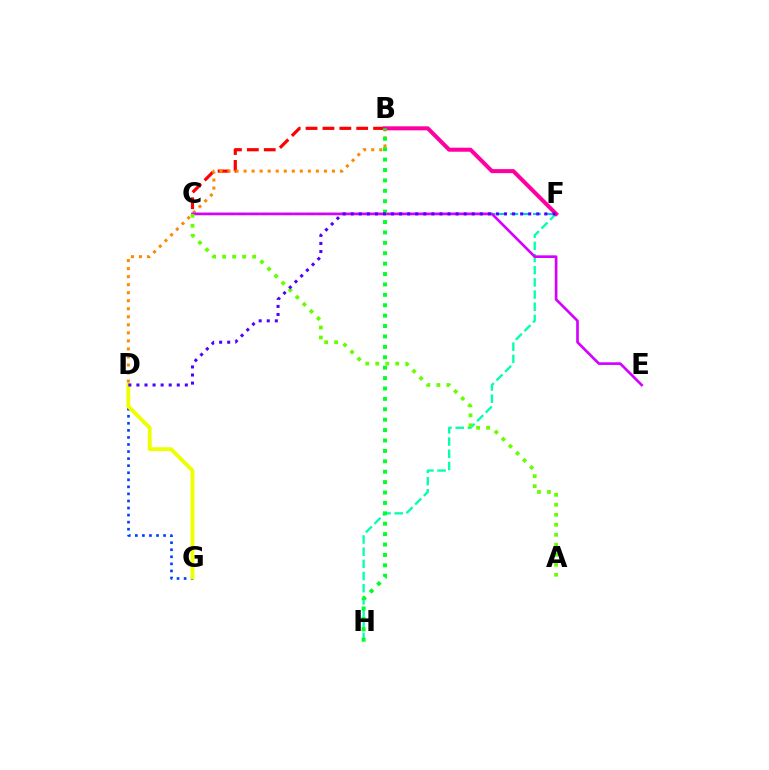{('B', 'C'): [{'color': '#ff0000', 'line_style': 'dashed', 'thickness': 2.29}], ('C', 'F'): [{'color': '#00c7ff', 'line_style': 'dashed', 'thickness': 1.54}], ('D', 'G'): [{'color': '#003fff', 'line_style': 'dotted', 'thickness': 1.92}, {'color': '#eeff00', 'line_style': 'solid', 'thickness': 2.77}], ('F', 'H'): [{'color': '#00ffaf', 'line_style': 'dashed', 'thickness': 1.66}], ('B', 'D'): [{'color': '#ff8800', 'line_style': 'dotted', 'thickness': 2.18}], ('B', 'F'): [{'color': '#ff00a0', 'line_style': 'solid', 'thickness': 2.9}], ('C', 'E'): [{'color': '#d600ff', 'line_style': 'solid', 'thickness': 1.91}], ('B', 'H'): [{'color': '#00ff27', 'line_style': 'dotted', 'thickness': 2.83}], ('A', 'C'): [{'color': '#66ff00', 'line_style': 'dotted', 'thickness': 2.72}], ('D', 'F'): [{'color': '#4f00ff', 'line_style': 'dotted', 'thickness': 2.19}]}